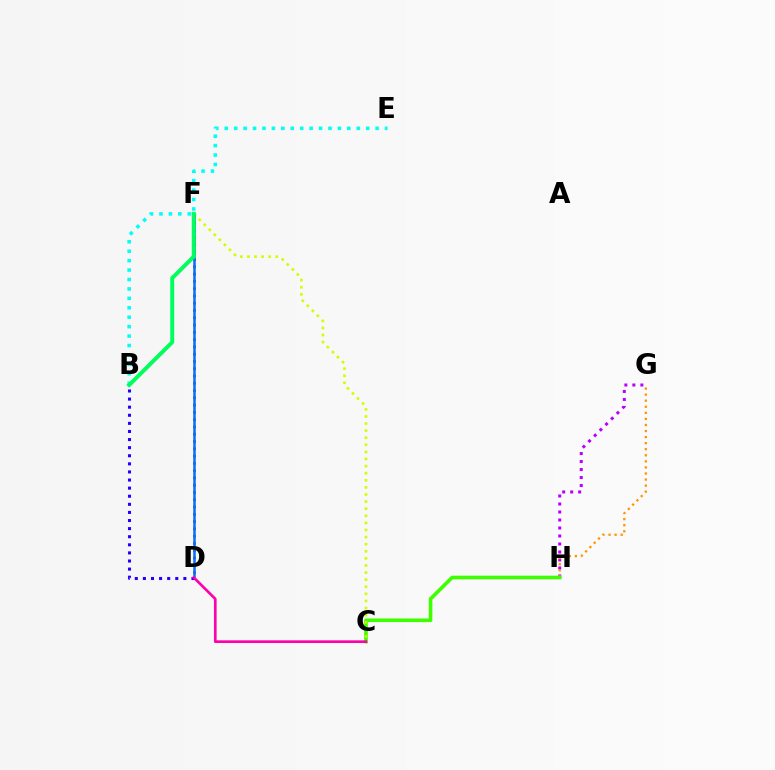{('G', 'H'): [{'color': '#b900ff', 'line_style': 'dotted', 'thickness': 2.17}, {'color': '#ff9400', 'line_style': 'dotted', 'thickness': 1.65}], ('C', 'H'): [{'color': '#3dff00', 'line_style': 'solid', 'thickness': 2.61}], ('D', 'F'): [{'color': '#ff0000', 'line_style': 'dotted', 'thickness': 1.98}, {'color': '#0074ff', 'line_style': 'solid', 'thickness': 1.83}], ('C', 'F'): [{'color': '#d1ff00', 'line_style': 'dotted', 'thickness': 1.93}], ('B', 'D'): [{'color': '#2500ff', 'line_style': 'dotted', 'thickness': 2.2}], ('C', 'D'): [{'color': '#ff00ac', 'line_style': 'solid', 'thickness': 1.92}], ('B', 'E'): [{'color': '#00fff6', 'line_style': 'dotted', 'thickness': 2.56}], ('B', 'F'): [{'color': '#00ff5c', 'line_style': 'solid', 'thickness': 2.85}]}